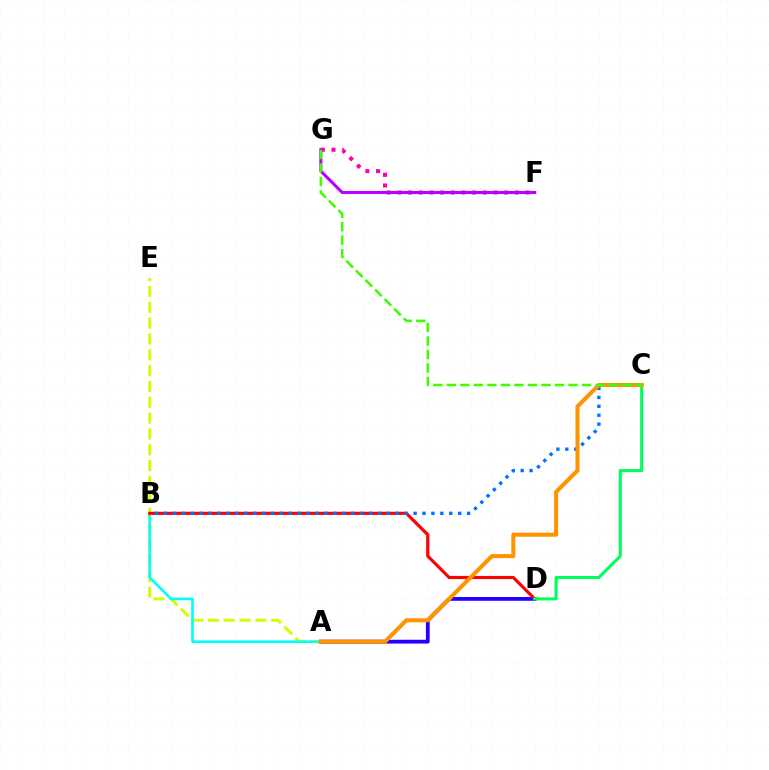{('A', 'D'): [{'color': '#2500ff', 'line_style': 'solid', 'thickness': 2.74}], ('A', 'E'): [{'color': '#d1ff00', 'line_style': 'dashed', 'thickness': 2.15}], ('A', 'B'): [{'color': '#00fff6', 'line_style': 'solid', 'thickness': 1.86}], ('B', 'D'): [{'color': '#ff0000', 'line_style': 'solid', 'thickness': 2.27}], ('F', 'G'): [{'color': '#ff00ac', 'line_style': 'dotted', 'thickness': 2.9}, {'color': '#b900ff', 'line_style': 'solid', 'thickness': 2.21}], ('B', 'C'): [{'color': '#0074ff', 'line_style': 'dotted', 'thickness': 2.42}], ('C', 'D'): [{'color': '#00ff5c', 'line_style': 'solid', 'thickness': 2.21}], ('A', 'C'): [{'color': '#ff9400', 'line_style': 'solid', 'thickness': 2.92}], ('C', 'G'): [{'color': '#3dff00', 'line_style': 'dashed', 'thickness': 1.84}]}